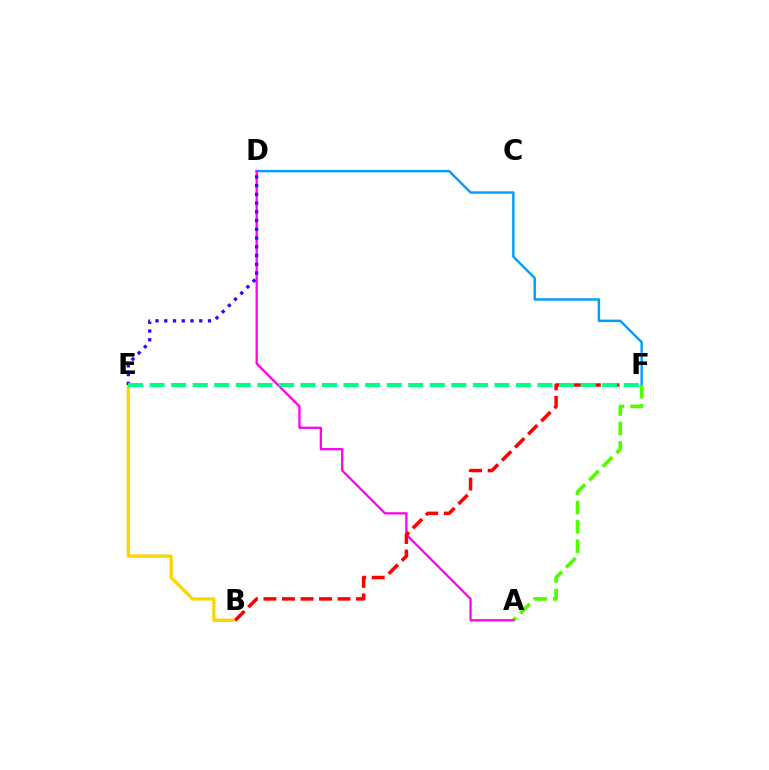{('D', 'F'): [{'color': '#009eff', 'line_style': 'solid', 'thickness': 1.75}], ('A', 'F'): [{'color': '#4fff00', 'line_style': 'dashed', 'thickness': 2.63}], ('A', 'D'): [{'color': '#ff00ed', 'line_style': 'solid', 'thickness': 1.63}], ('B', 'E'): [{'color': '#ffd500', 'line_style': 'solid', 'thickness': 2.36}], ('D', 'E'): [{'color': '#3700ff', 'line_style': 'dotted', 'thickness': 2.38}], ('B', 'F'): [{'color': '#ff0000', 'line_style': 'dashed', 'thickness': 2.52}], ('E', 'F'): [{'color': '#00ff86', 'line_style': 'dashed', 'thickness': 2.93}]}